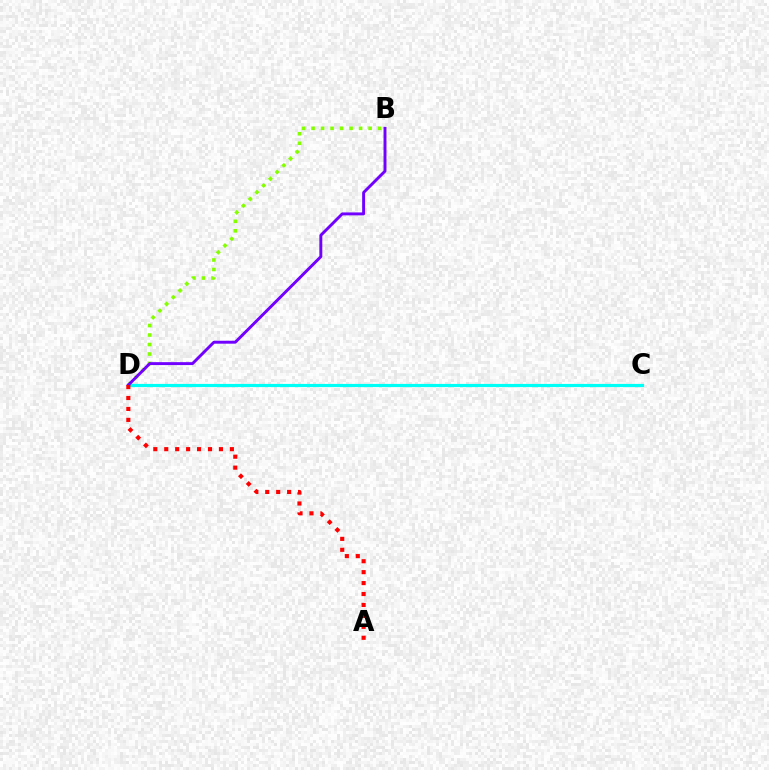{('B', 'D'): [{'color': '#84ff00', 'line_style': 'dotted', 'thickness': 2.58}, {'color': '#7200ff', 'line_style': 'solid', 'thickness': 2.11}], ('C', 'D'): [{'color': '#00fff6', 'line_style': 'solid', 'thickness': 2.29}], ('A', 'D'): [{'color': '#ff0000', 'line_style': 'dotted', 'thickness': 2.97}]}